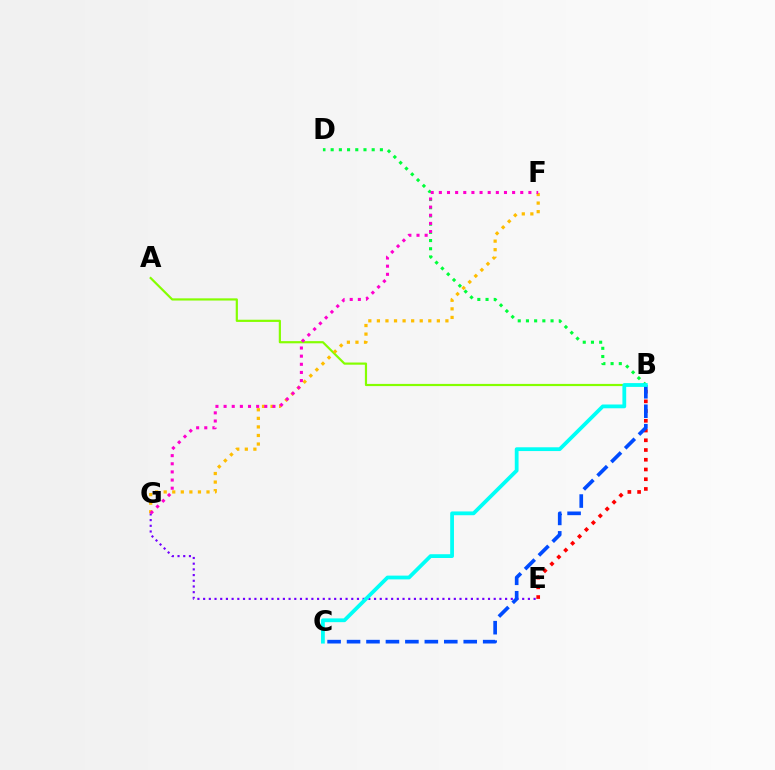{('A', 'B'): [{'color': '#84ff00', 'line_style': 'solid', 'thickness': 1.58}], ('B', 'E'): [{'color': '#ff0000', 'line_style': 'dotted', 'thickness': 2.64}], ('E', 'G'): [{'color': '#7200ff', 'line_style': 'dotted', 'thickness': 1.55}], ('B', 'D'): [{'color': '#00ff39', 'line_style': 'dotted', 'thickness': 2.23}], ('F', 'G'): [{'color': '#ffbd00', 'line_style': 'dotted', 'thickness': 2.33}, {'color': '#ff00cf', 'line_style': 'dotted', 'thickness': 2.21}], ('B', 'C'): [{'color': '#004bff', 'line_style': 'dashed', 'thickness': 2.64}, {'color': '#00fff6', 'line_style': 'solid', 'thickness': 2.72}]}